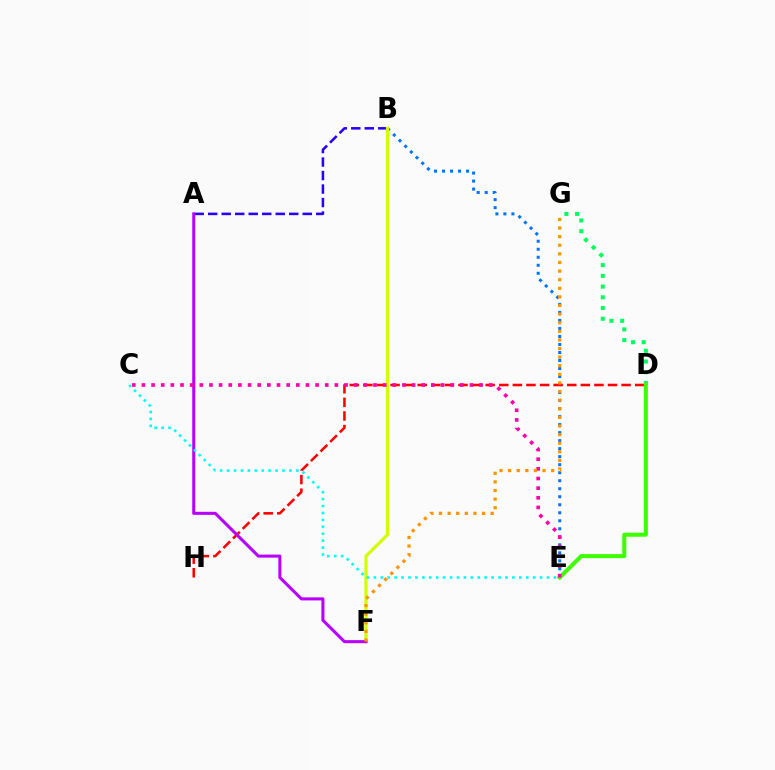{('A', 'B'): [{'color': '#2500ff', 'line_style': 'dashed', 'thickness': 1.83}], ('B', 'E'): [{'color': '#0074ff', 'line_style': 'dotted', 'thickness': 2.18}], ('D', 'G'): [{'color': '#00ff5c', 'line_style': 'dotted', 'thickness': 2.91}], ('B', 'F'): [{'color': '#d1ff00', 'line_style': 'solid', 'thickness': 2.26}], ('D', 'H'): [{'color': '#ff0000', 'line_style': 'dashed', 'thickness': 1.85}], ('A', 'F'): [{'color': '#b900ff', 'line_style': 'solid', 'thickness': 2.2}], ('D', 'E'): [{'color': '#3dff00', 'line_style': 'solid', 'thickness': 2.9}], ('C', 'E'): [{'color': '#ff00ac', 'line_style': 'dotted', 'thickness': 2.62}, {'color': '#00fff6', 'line_style': 'dotted', 'thickness': 1.88}], ('F', 'G'): [{'color': '#ff9400', 'line_style': 'dotted', 'thickness': 2.34}]}